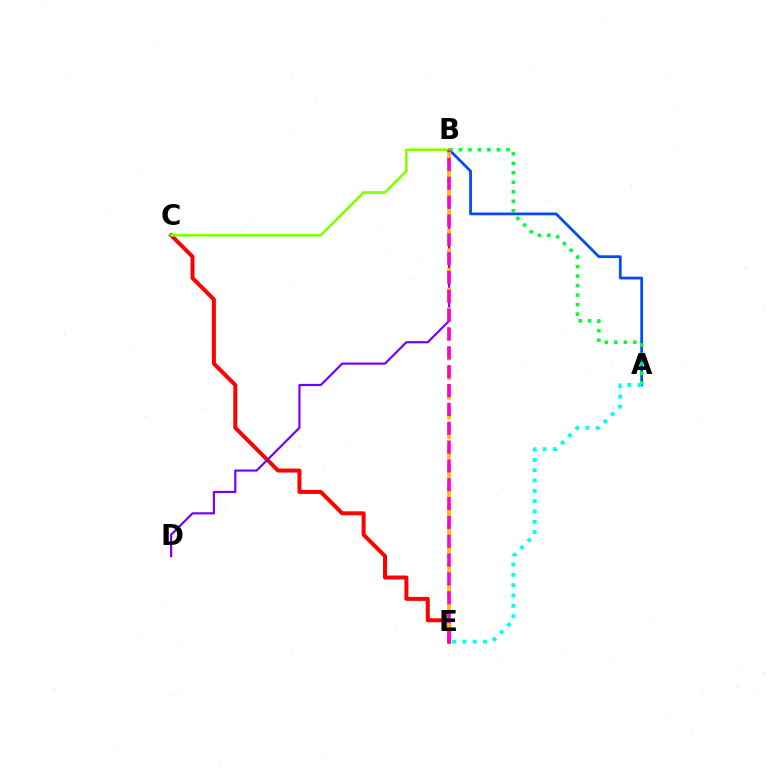{('A', 'B'): [{'color': '#004bff', 'line_style': 'solid', 'thickness': 1.99}, {'color': '#00ff39', 'line_style': 'dotted', 'thickness': 2.58}], ('C', 'E'): [{'color': '#ff0000', 'line_style': 'solid', 'thickness': 2.87}], ('B', 'D'): [{'color': '#7200ff', 'line_style': 'solid', 'thickness': 1.56}], ('B', 'E'): [{'color': '#ffbd00', 'line_style': 'dashed', 'thickness': 2.67}, {'color': '#ff00cf', 'line_style': 'dashed', 'thickness': 2.56}], ('A', 'E'): [{'color': '#00fff6', 'line_style': 'dotted', 'thickness': 2.8}], ('B', 'C'): [{'color': '#84ff00', 'line_style': 'solid', 'thickness': 1.89}]}